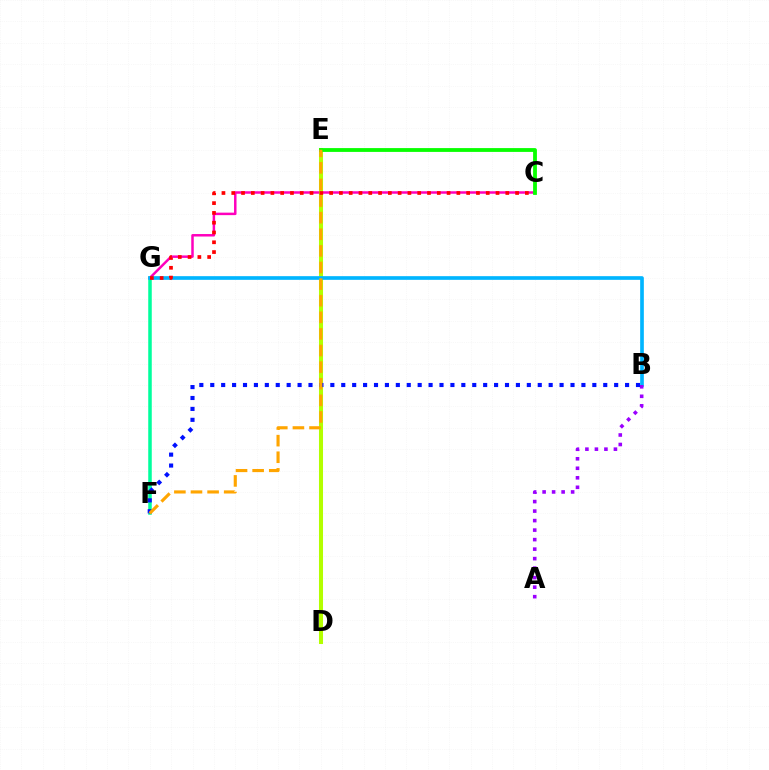{('F', 'G'): [{'color': '#00ff9d', 'line_style': 'solid', 'thickness': 2.53}], ('C', 'G'): [{'color': '#ff00bd', 'line_style': 'solid', 'thickness': 1.79}, {'color': '#ff0000', 'line_style': 'dotted', 'thickness': 2.66}], ('D', 'E'): [{'color': '#b3ff00', 'line_style': 'solid', 'thickness': 2.91}], ('B', 'G'): [{'color': '#00b5ff', 'line_style': 'solid', 'thickness': 2.64}], ('A', 'B'): [{'color': '#9b00ff', 'line_style': 'dotted', 'thickness': 2.58}], ('B', 'F'): [{'color': '#0010ff', 'line_style': 'dotted', 'thickness': 2.97}], ('C', 'E'): [{'color': '#08ff00', 'line_style': 'solid', 'thickness': 2.75}], ('E', 'F'): [{'color': '#ffa500', 'line_style': 'dashed', 'thickness': 2.26}]}